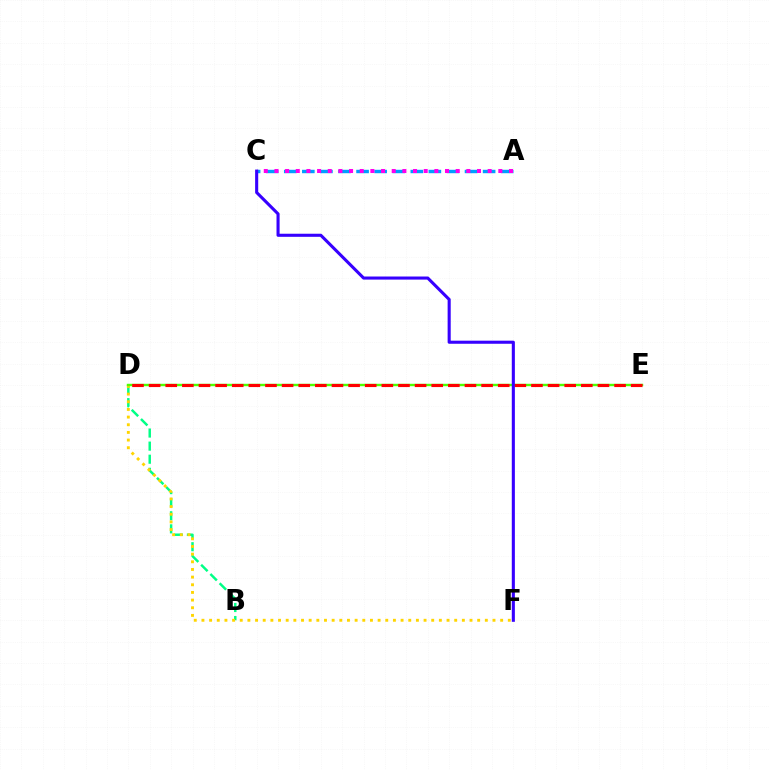{('B', 'D'): [{'color': '#00ff86', 'line_style': 'dashed', 'thickness': 1.78}], ('D', 'F'): [{'color': '#ffd500', 'line_style': 'dotted', 'thickness': 2.08}], ('D', 'E'): [{'color': '#4fff00', 'line_style': 'solid', 'thickness': 1.75}, {'color': '#ff0000', 'line_style': 'dashed', 'thickness': 2.26}], ('A', 'C'): [{'color': '#009eff', 'line_style': 'dashed', 'thickness': 2.46}, {'color': '#ff00ed', 'line_style': 'dotted', 'thickness': 2.9}], ('C', 'F'): [{'color': '#3700ff', 'line_style': 'solid', 'thickness': 2.22}]}